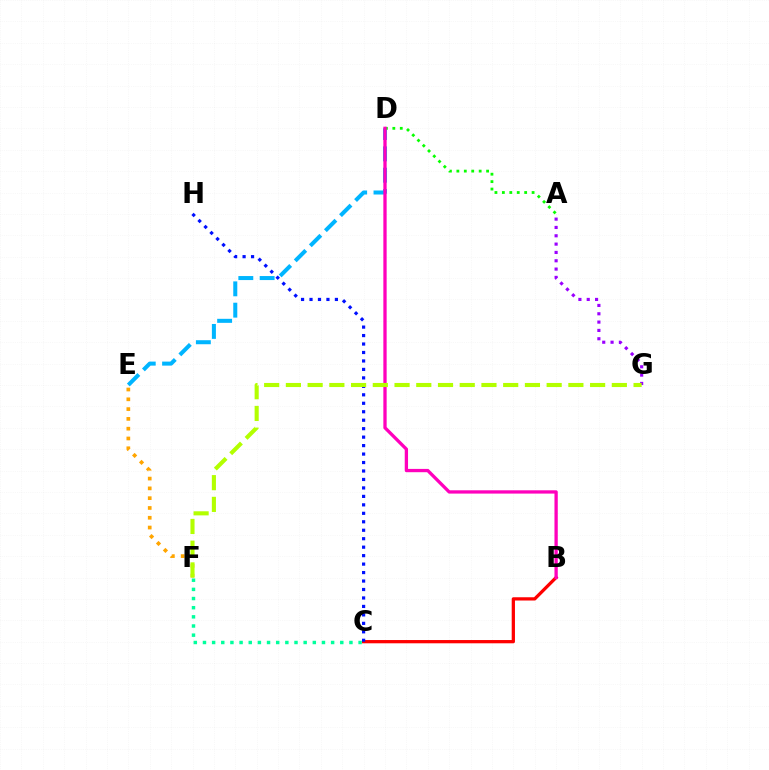{('E', 'F'): [{'color': '#ffa500', 'line_style': 'dotted', 'thickness': 2.66}], ('B', 'C'): [{'color': '#ff0000', 'line_style': 'solid', 'thickness': 2.35}], ('C', 'H'): [{'color': '#0010ff', 'line_style': 'dotted', 'thickness': 2.3}], ('D', 'E'): [{'color': '#00b5ff', 'line_style': 'dashed', 'thickness': 2.9}], ('A', 'D'): [{'color': '#08ff00', 'line_style': 'dotted', 'thickness': 2.02}], ('C', 'F'): [{'color': '#00ff9d', 'line_style': 'dotted', 'thickness': 2.49}], ('B', 'D'): [{'color': '#ff00bd', 'line_style': 'solid', 'thickness': 2.38}], ('A', 'G'): [{'color': '#9b00ff', 'line_style': 'dotted', 'thickness': 2.26}], ('F', 'G'): [{'color': '#b3ff00', 'line_style': 'dashed', 'thickness': 2.95}]}